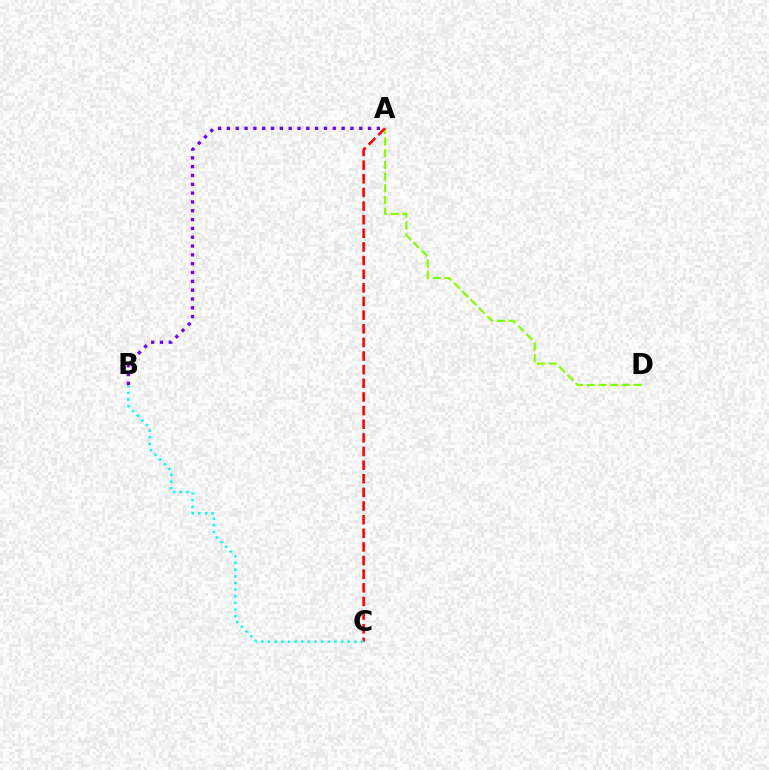{('A', 'B'): [{'color': '#7200ff', 'line_style': 'dotted', 'thickness': 2.4}], ('A', 'D'): [{'color': '#84ff00', 'line_style': 'dashed', 'thickness': 1.59}], ('A', 'C'): [{'color': '#ff0000', 'line_style': 'dashed', 'thickness': 1.85}], ('B', 'C'): [{'color': '#00fff6', 'line_style': 'dotted', 'thickness': 1.81}]}